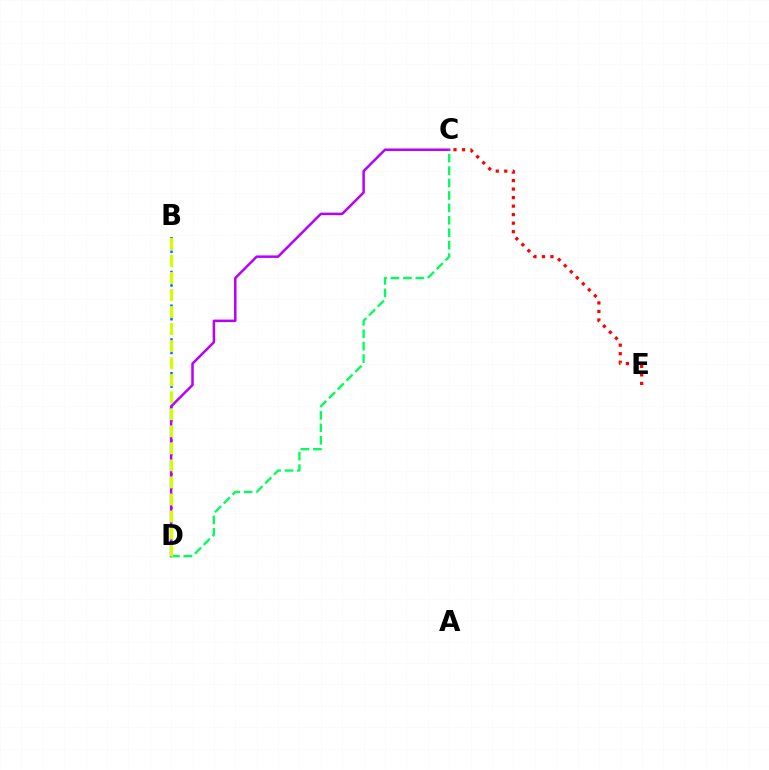{('C', 'E'): [{'color': '#ff0000', 'line_style': 'dotted', 'thickness': 2.31}], ('B', 'D'): [{'color': '#0074ff', 'line_style': 'dotted', 'thickness': 1.83}, {'color': '#d1ff00', 'line_style': 'dashed', 'thickness': 2.31}], ('C', 'D'): [{'color': '#b900ff', 'line_style': 'solid', 'thickness': 1.81}, {'color': '#00ff5c', 'line_style': 'dashed', 'thickness': 1.69}]}